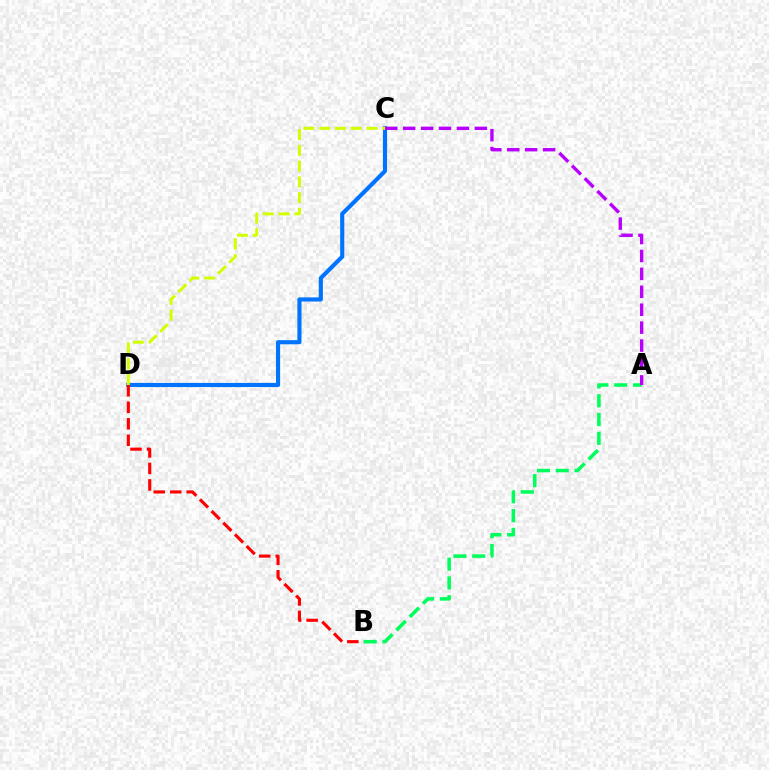{('C', 'D'): [{'color': '#0074ff', 'line_style': 'solid', 'thickness': 2.97}, {'color': '#d1ff00', 'line_style': 'dashed', 'thickness': 2.14}], ('A', 'B'): [{'color': '#00ff5c', 'line_style': 'dashed', 'thickness': 2.55}], ('B', 'D'): [{'color': '#ff0000', 'line_style': 'dashed', 'thickness': 2.24}], ('A', 'C'): [{'color': '#b900ff', 'line_style': 'dashed', 'thickness': 2.43}]}